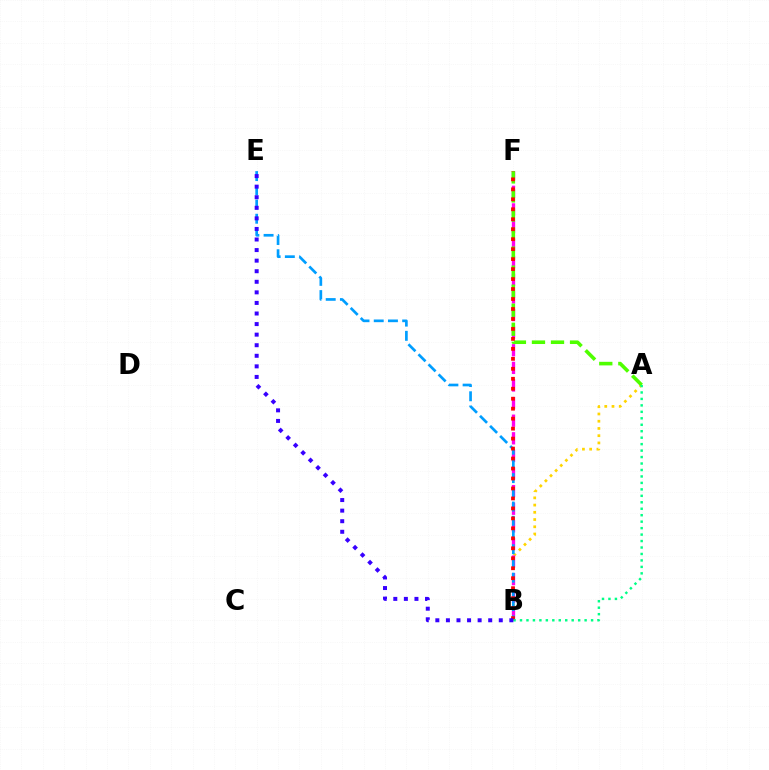{('A', 'B'): [{'color': '#ffd500', 'line_style': 'dotted', 'thickness': 1.97}, {'color': '#00ff86', 'line_style': 'dotted', 'thickness': 1.76}], ('B', 'F'): [{'color': '#ff00ed', 'line_style': 'dashed', 'thickness': 2.39}, {'color': '#ff0000', 'line_style': 'dotted', 'thickness': 2.71}], ('A', 'F'): [{'color': '#4fff00', 'line_style': 'dashed', 'thickness': 2.59}], ('B', 'E'): [{'color': '#009eff', 'line_style': 'dashed', 'thickness': 1.93}, {'color': '#3700ff', 'line_style': 'dotted', 'thickness': 2.87}]}